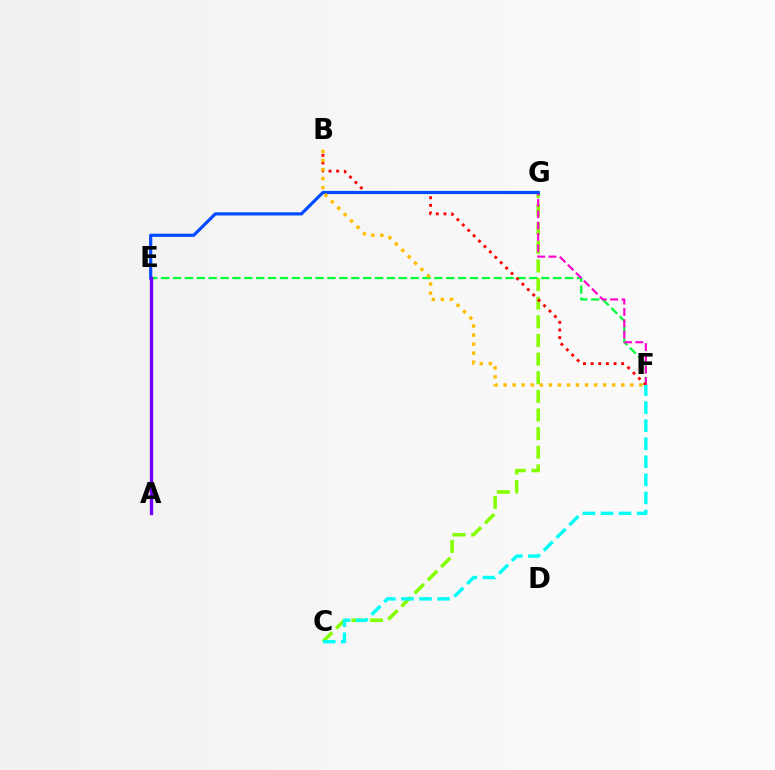{('E', 'F'): [{'color': '#00ff39', 'line_style': 'dashed', 'thickness': 1.61}], ('C', 'G'): [{'color': '#84ff00', 'line_style': 'dashed', 'thickness': 2.53}], ('F', 'G'): [{'color': '#ff00cf', 'line_style': 'dashed', 'thickness': 1.54}], ('B', 'F'): [{'color': '#ff0000', 'line_style': 'dotted', 'thickness': 2.08}, {'color': '#ffbd00', 'line_style': 'dotted', 'thickness': 2.46}], ('E', 'G'): [{'color': '#004bff', 'line_style': 'solid', 'thickness': 2.29}], ('C', 'F'): [{'color': '#00fff6', 'line_style': 'dashed', 'thickness': 2.45}], ('A', 'E'): [{'color': '#7200ff', 'line_style': 'solid', 'thickness': 2.39}]}